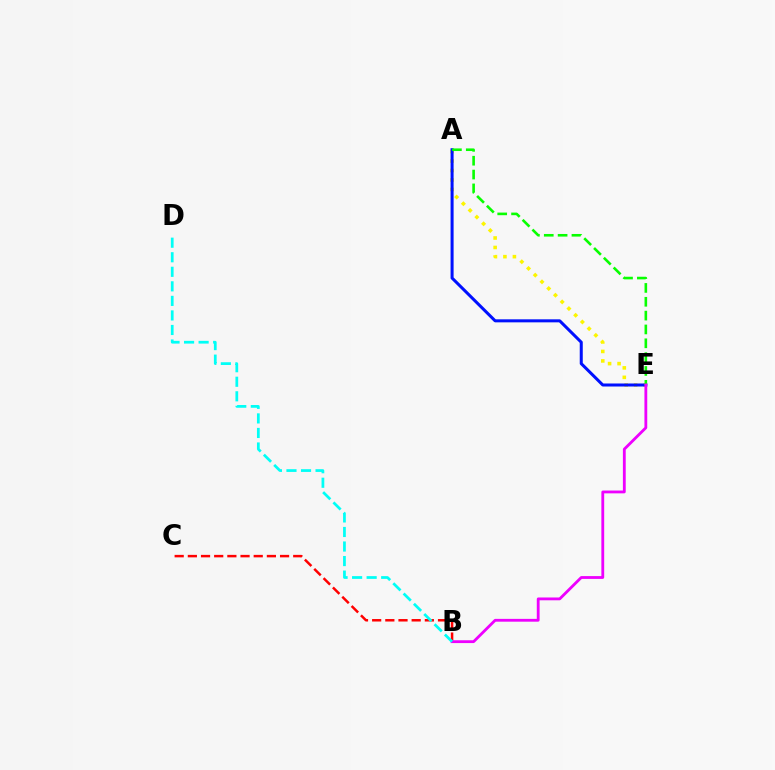{('A', 'E'): [{'color': '#fcf500', 'line_style': 'dotted', 'thickness': 2.58}, {'color': '#0010ff', 'line_style': 'solid', 'thickness': 2.18}, {'color': '#08ff00', 'line_style': 'dashed', 'thickness': 1.88}], ('B', 'C'): [{'color': '#ff0000', 'line_style': 'dashed', 'thickness': 1.79}], ('B', 'E'): [{'color': '#ee00ff', 'line_style': 'solid', 'thickness': 2.03}], ('B', 'D'): [{'color': '#00fff6', 'line_style': 'dashed', 'thickness': 1.98}]}